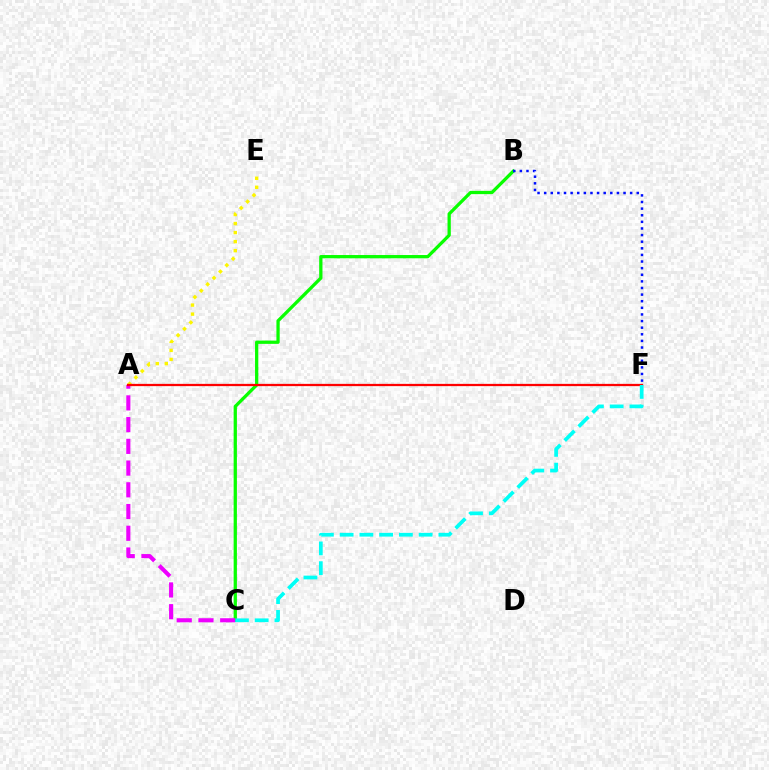{('B', 'C'): [{'color': '#08ff00', 'line_style': 'solid', 'thickness': 2.36}], ('A', 'E'): [{'color': '#fcf500', 'line_style': 'dotted', 'thickness': 2.45}], ('A', 'C'): [{'color': '#ee00ff', 'line_style': 'dashed', 'thickness': 2.95}], ('A', 'F'): [{'color': '#ff0000', 'line_style': 'solid', 'thickness': 1.63}], ('B', 'F'): [{'color': '#0010ff', 'line_style': 'dotted', 'thickness': 1.8}], ('C', 'F'): [{'color': '#00fff6', 'line_style': 'dashed', 'thickness': 2.68}]}